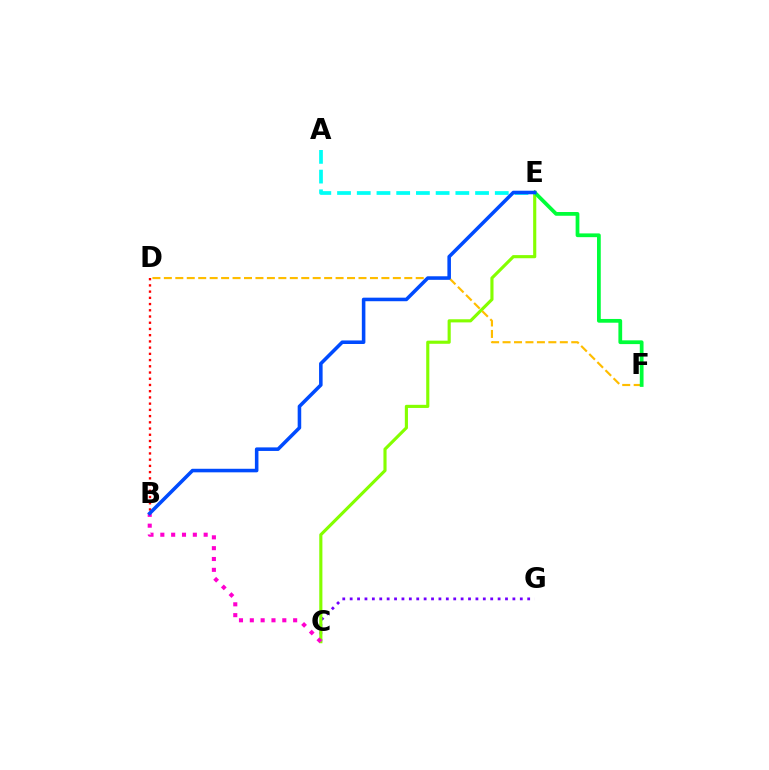{('C', 'G'): [{'color': '#7200ff', 'line_style': 'dotted', 'thickness': 2.01}], ('C', 'E'): [{'color': '#84ff00', 'line_style': 'solid', 'thickness': 2.25}], ('B', 'D'): [{'color': '#ff0000', 'line_style': 'dotted', 'thickness': 1.69}], ('D', 'F'): [{'color': '#ffbd00', 'line_style': 'dashed', 'thickness': 1.56}], ('E', 'F'): [{'color': '#00ff39', 'line_style': 'solid', 'thickness': 2.7}], ('B', 'C'): [{'color': '#ff00cf', 'line_style': 'dotted', 'thickness': 2.94}], ('A', 'E'): [{'color': '#00fff6', 'line_style': 'dashed', 'thickness': 2.68}], ('B', 'E'): [{'color': '#004bff', 'line_style': 'solid', 'thickness': 2.56}]}